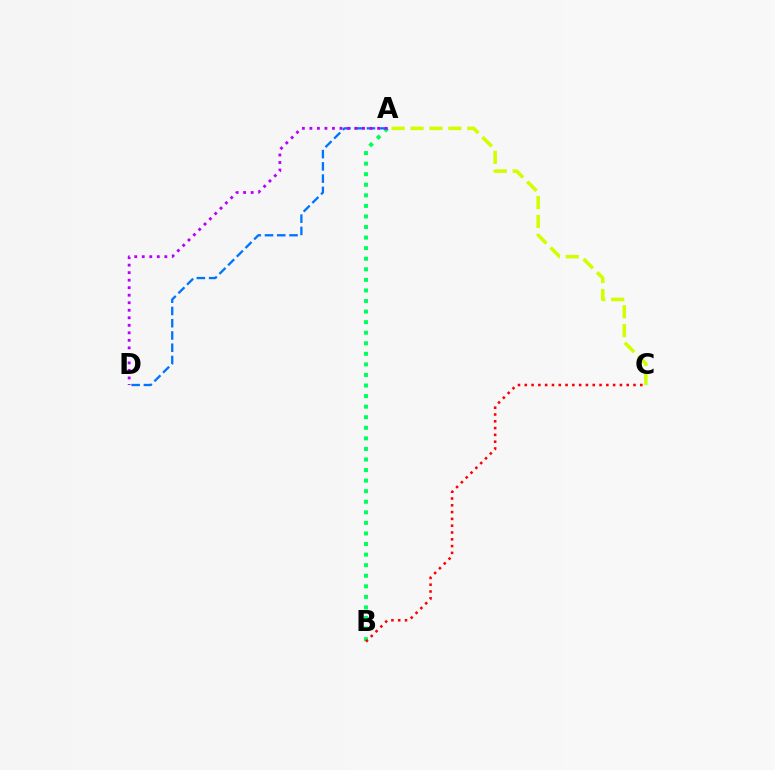{('A', 'B'): [{'color': '#00ff5c', 'line_style': 'dotted', 'thickness': 2.87}], ('A', 'D'): [{'color': '#0074ff', 'line_style': 'dashed', 'thickness': 1.66}, {'color': '#b900ff', 'line_style': 'dotted', 'thickness': 2.04}], ('A', 'C'): [{'color': '#d1ff00', 'line_style': 'dashed', 'thickness': 2.57}], ('B', 'C'): [{'color': '#ff0000', 'line_style': 'dotted', 'thickness': 1.85}]}